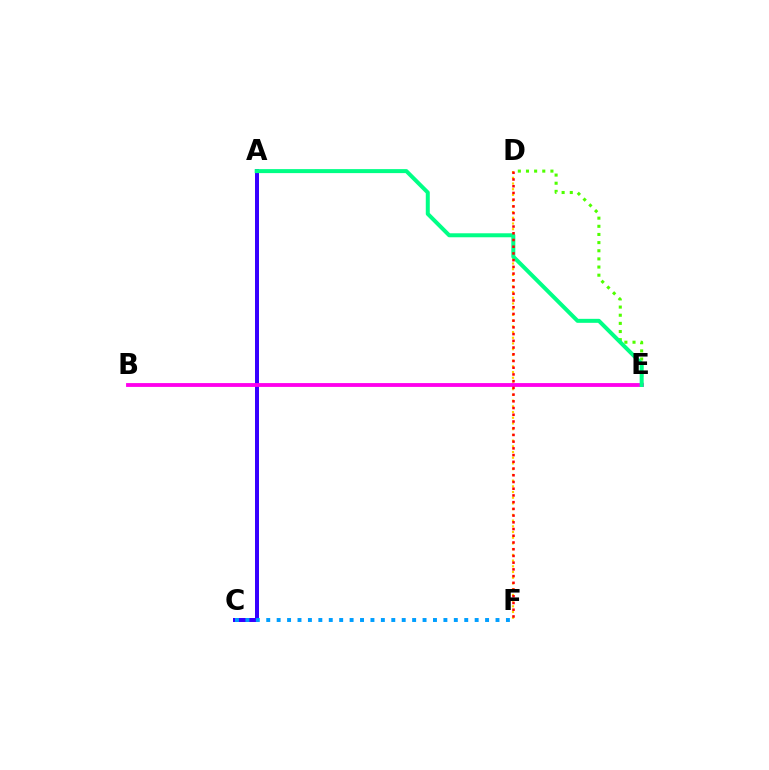{('D', 'E'): [{'color': '#4fff00', 'line_style': 'dotted', 'thickness': 2.21}], ('D', 'F'): [{'color': '#ffd500', 'line_style': 'dotted', 'thickness': 1.55}, {'color': '#ff0000', 'line_style': 'dotted', 'thickness': 1.83}], ('A', 'C'): [{'color': '#3700ff', 'line_style': 'solid', 'thickness': 2.87}], ('C', 'F'): [{'color': '#009eff', 'line_style': 'dotted', 'thickness': 2.83}], ('B', 'E'): [{'color': '#ff00ed', 'line_style': 'solid', 'thickness': 2.76}], ('A', 'E'): [{'color': '#00ff86', 'line_style': 'solid', 'thickness': 2.87}]}